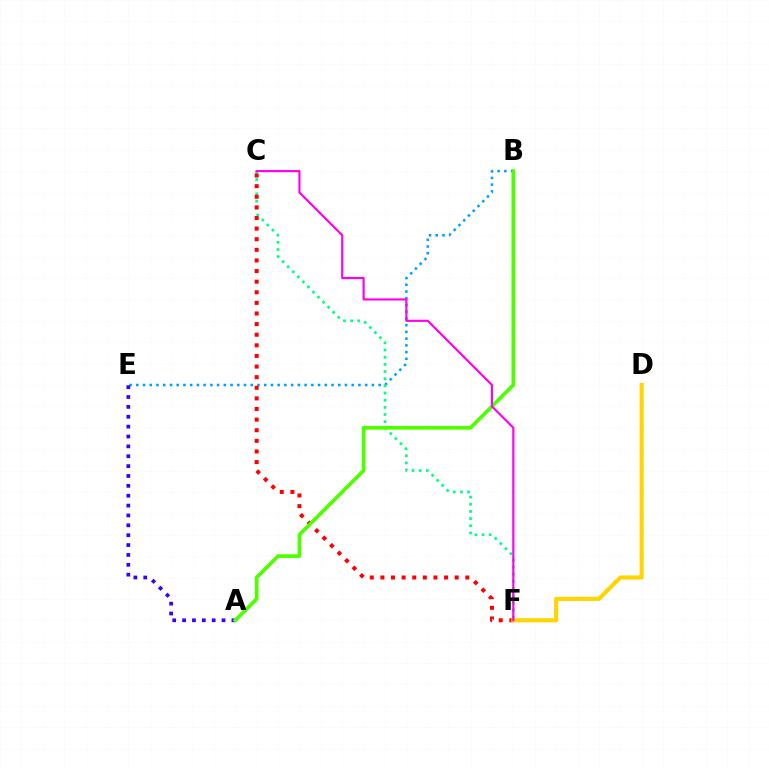{('B', 'E'): [{'color': '#009eff', 'line_style': 'dotted', 'thickness': 1.83}], ('C', 'F'): [{'color': '#00ff86', 'line_style': 'dotted', 'thickness': 1.94}, {'color': '#ff0000', 'line_style': 'dotted', 'thickness': 2.88}, {'color': '#ff00ed', 'line_style': 'solid', 'thickness': 1.55}], ('A', 'E'): [{'color': '#3700ff', 'line_style': 'dotted', 'thickness': 2.68}], ('A', 'B'): [{'color': '#4fff00', 'line_style': 'solid', 'thickness': 2.66}], ('D', 'F'): [{'color': '#ffd500', 'line_style': 'solid', 'thickness': 2.96}]}